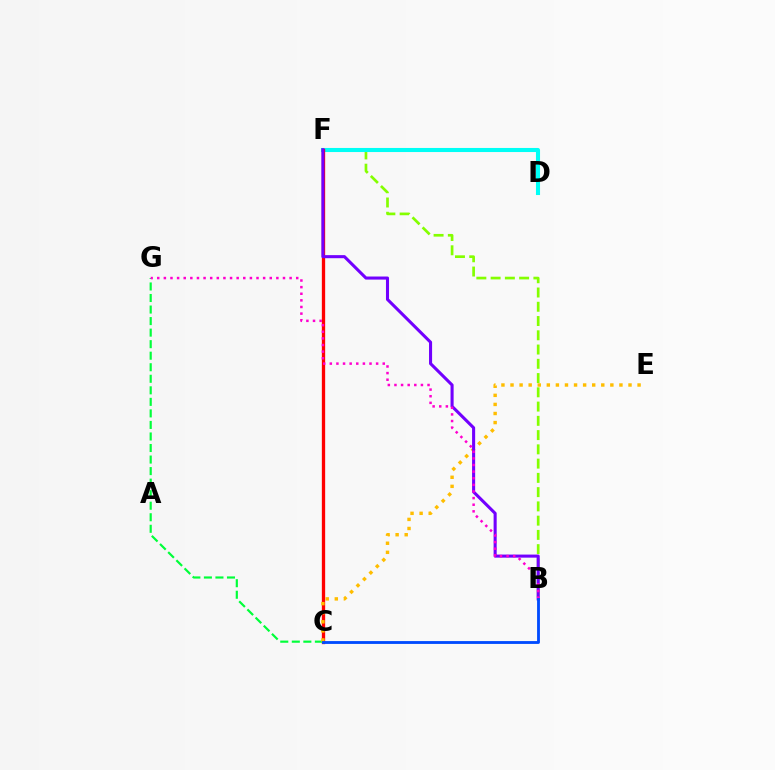{('B', 'F'): [{'color': '#84ff00', 'line_style': 'dashed', 'thickness': 1.94}, {'color': '#7200ff', 'line_style': 'solid', 'thickness': 2.21}], ('D', 'F'): [{'color': '#00fff6', 'line_style': 'solid', 'thickness': 2.94}], ('C', 'F'): [{'color': '#ff0000', 'line_style': 'solid', 'thickness': 2.38}], ('C', 'G'): [{'color': '#00ff39', 'line_style': 'dashed', 'thickness': 1.57}], ('C', 'E'): [{'color': '#ffbd00', 'line_style': 'dotted', 'thickness': 2.47}], ('B', 'G'): [{'color': '#ff00cf', 'line_style': 'dotted', 'thickness': 1.8}], ('B', 'C'): [{'color': '#004bff', 'line_style': 'solid', 'thickness': 2.04}]}